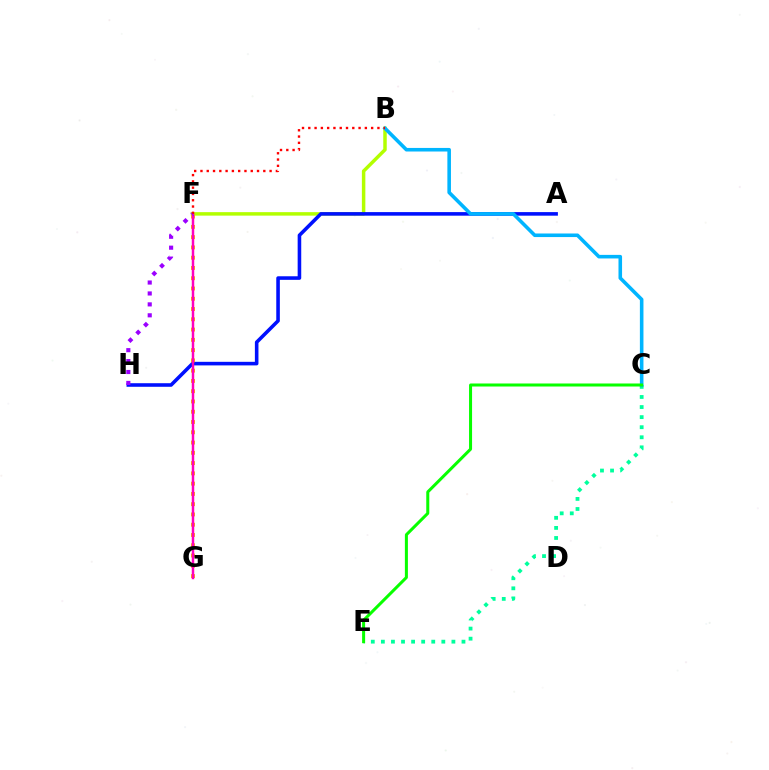{('B', 'F'): [{'color': '#b3ff00', 'line_style': 'solid', 'thickness': 2.51}, {'color': '#ff0000', 'line_style': 'dotted', 'thickness': 1.71}], ('A', 'H'): [{'color': '#0010ff', 'line_style': 'solid', 'thickness': 2.58}], ('C', 'E'): [{'color': '#00ff9d', 'line_style': 'dotted', 'thickness': 2.74}, {'color': '#08ff00', 'line_style': 'solid', 'thickness': 2.18}], ('F', 'G'): [{'color': '#ffa500', 'line_style': 'dotted', 'thickness': 2.79}, {'color': '#ff00bd', 'line_style': 'solid', 'thickness': 1.78}], ('B', 'C'): [{'color': '#00b5ff', 'line_style': 'solid', 'thickness': 2.58}], ('F', 'H'): [{'color': '#9b00ff', 'line_style': 'dotted', 'thickness': 2.97}]}